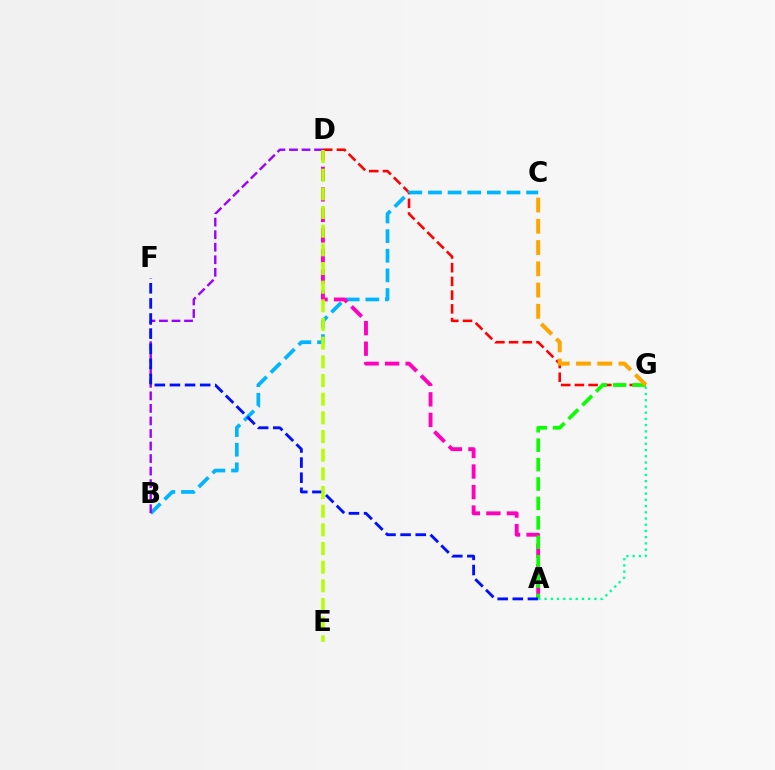{('D', 'G'): [{'color': '#ff0000', 'line_style': 'dashed', 'thickness': 1.86}], ('B', 'C'): [{'color': '#00b5ff', 'line_style': 'dashed', 'thickness': 2.67}], ('A', 'D'): [{'color': '#ff00bd', 'line_style': 'dashed', 'thickness': 2.79}], ('B', 'D'): [{'color': '#9b00ff', 'line_style': 'dashed', 'thickness': 1.7}], ('A', 'G'): [{'color': '#08ff00', 'line_style': 'dashed', 'thickness': 2.64}, {'color': '#00ff9d', 'line_style': 'dotted', 'thickness': 1.69}], ('C', 'G'): [{'color': '#ffa500', 'line_style': 'dashed', 'thickness': 2.89}], ('A', 'F'): [{'color': '#0010ff', 'line_style': 'dashed', 'thickness': 2.05}], ('D', 'E'): [{'color': '#b3ff00', 'line_style': 'dashed', 'thickness': 2.54}]}